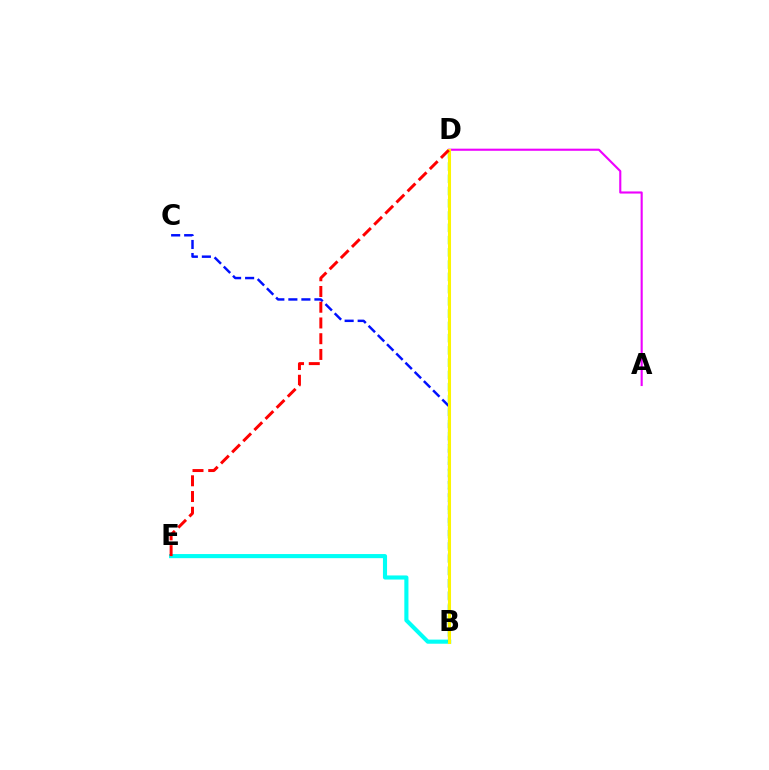{('B', 'E'): [{'color': '#00fff6', 'line_style': 'solid', 'thickness': 2.96}], ('B', 'C'): [{'color': '#0010ff', 'line_style': 'dashed', 'thickness': 1.77}], ('A', 'D'): [{'color': '#ee00ff', 'line_style': 'solid', 'thickness': 1.52}], ('B', 'D'): [{'color': '#08ff00', 'line_style': 'dashed', 'thickness': 1.67}, {'color': '#fcf500', 'line_style': 'solid', 'thickness': 2.2}], ('D', 'E'): [{'color': '#ff0000', 'line_style': 'dashed', 'thickness': 2.14}]}